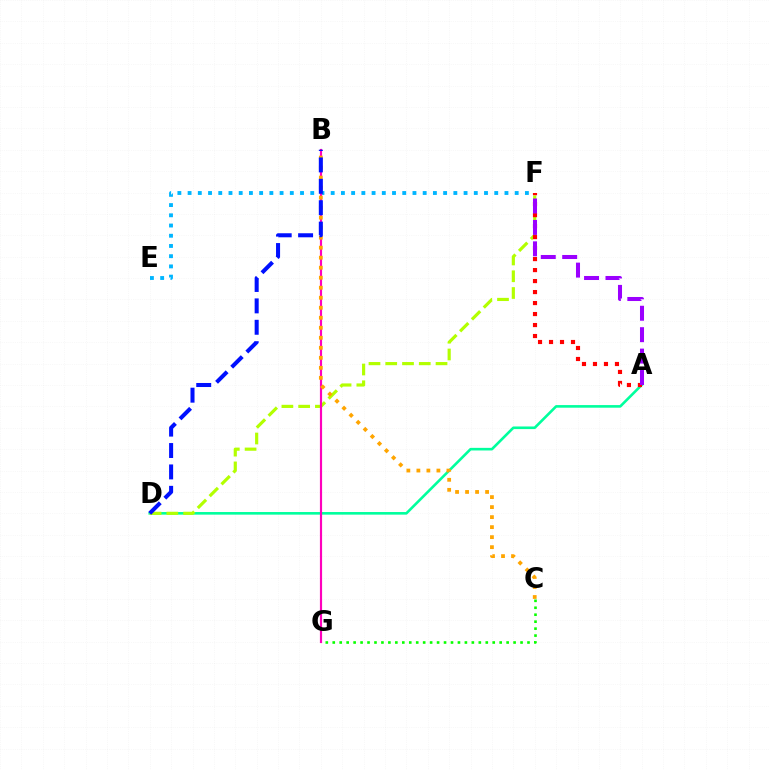{('A', 'D'): [{'color': '#00ff9d', 'line_style': 'solid', 'thickness': 1.88}], ('E', 'F'): [{'color': '#00b5ff', 'line_style': 'dotted', 'thickness': 2.78}], ('D', 'F'): [{'color': '#b3ff00', 'line_style': 'dashed', 'thickness': 2.28}], ('B', 'G'): [{'color': '#ff00bd', 'line_style': 'solid', 'thickness': 1.56}], ('A', 'F'): [{'color': '#ff0000', 'line_style': 'dotted', 'thickness': 2.99}, {'color': '#9b00ff', 'line_style': 'dashed', 'thickness': 2.91}], ('C', 'G'): [{'color': '#08ff00', 'line_style': 'dotted', 'thickness': 1.89}], ('B', 'C'): [{'color': '#ffa500', 'line_style': 'dotted', 'thickness': 2.72}], ('B', 'D'): [{'color': '#0010ff', 'line_style': 'dashed', 'thickness': 2.91}]}